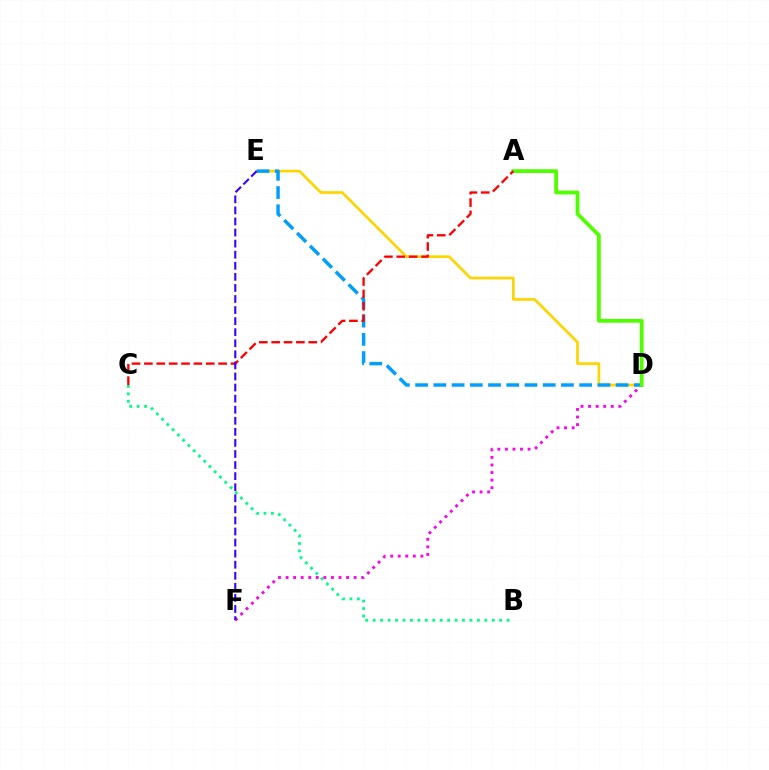{('D', 'E'): [{'color': '#ffd500', 'line_style': 'solid', 'thickness': 1.94}, {'color': '#009eff', 'line_style': 'dashed', 'thickness': 2.48}], ('B', 'C'): [{'color': '#00ff86', 'line_style': 'dotted', 'thickness': 2.02}], ('D', 'F'): [{'color': '#ff00ed', 'line_style': 'dotted', 'thickness': 2.05}], ('A', 'D'): [{'color': '#4fff00', 'line_style': 'solid', 'thickness': 2.71}], ('A', 'C'): [{'color': '#ff0000', 'line_style': 'dashed', 'thickness': 1.68}], ('E', 'F'): [{'color': '#3700ff', 'line_style': 'dashed', 'thickness': 1.5}]}